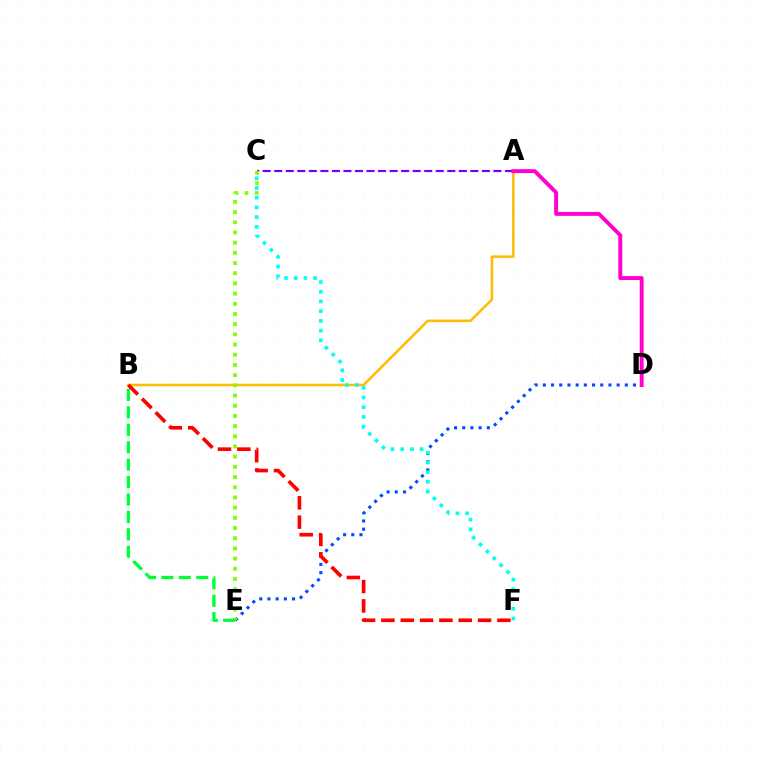{('D', 'E'): [{'color': '#004bff', 'line_style': 'dotted', 'thickness': 2.23}], ('A', 'C'): [{'color': '#7200ff', 'line_style': 'dashed', 'thickness': 1.57}], ('A', 'B'): [{'color': '#ffbd00', 'line_style': 'solid', 'thickness': 1.82}], ('C', 'F'): [{'color': '#00fff6', 'line_style': 'dotted', 'thickness': 2.64}], ('A', 'D'): [{'color': '#ff00cf', 'line_style': 'solid', 'thickness': 2.82}], ('C', 'E'): [{'color': '#84ff00', 'line_style': 'dotted', 'thickness': 2.77}], ('B', 'F'): [{'color': '#ff0000', 'line_style': 'dashed', 'thickness': 2.63}], ('B', 'E'): [{'color': '#00ff39', 'line_style': 'dashed', 'thickness': 2.37}]}